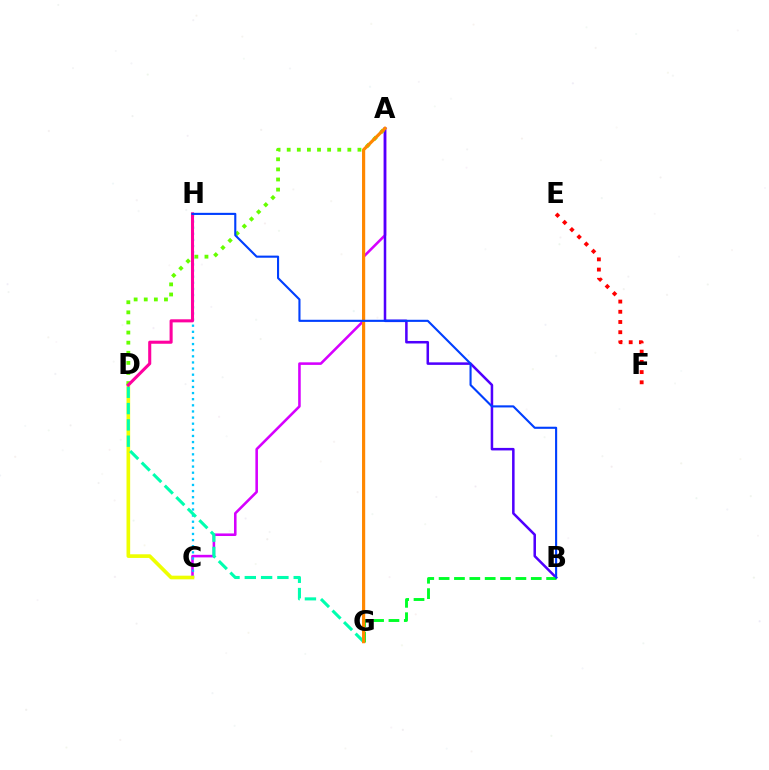{('A', 'C'): [{'color': '#d600ff', 'line_style': 'solid', 'thickness': 1.85}], ('C', 'H'): [{'color': '#00c7ff', 'line_style': 'dotted', 'thickness': 1.66}], ('C', 'D'): [{'color': '#eeff00', 'line_style': 'solid', 'thickness': 2.63}], ('A', 'B'): [{'color': '#4f00ff', 'line_style': 'solid', 'thickness': 1.82}], ('A', 'D'): [{'color': '#66ff00', 'line_style': 'dotted', 'thickness': 2.75}], ('B', 'G'): [{'color': '#00ff27', 'line_style': 'dashed', 'thickness': 2.09}], ('E', 'F'): [{'color': '#ff0000', 'line_style': 'dotted', 'thickness': 2.77}], ('D', 'G'): [{'color': '#00ffaf', 'line_style': 'dashed', 'thickness': 2.21}], ('D', 'H'): [{'color': '#ff00a0', 'line_style': 'solid', 'thickness': 2.21}], ('A', 'G'): [{'color': '#ff8800', 'line_style': 'solid', 'thickness': 2.29}], ('B', 'H'): [{'color': '#003fff', 'line_style': 'solid', 'thickness': 1.52}]}